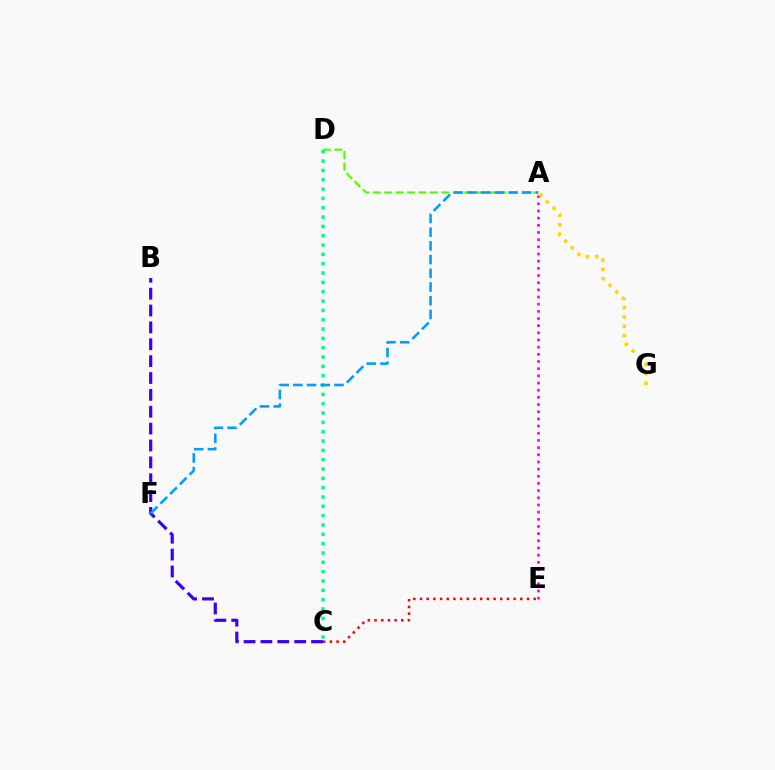{('C', 'E'): [{'color': '#ff0000', 'line_style': 'dotted', 'thickness': 1.82}], ('A', 'D'): [{'color': '#4fff00', 'line_style': 'dashed', 'thickness': 1.55}], ('A', 'E'): [{'color': '#ff00ed', 'line_style': 'dotted', 'thickness': 1.95}], ('A', 'G'): [{'color': '#ffd500', 'line_style': 'dotted', 'thickness': 2.56}], ('B', 'C'): [{'color': '#3700ff', 'line_style': 'dashed', 'thickness': 2.29}], ('C', 'D'): [{'color': '#00ff86', 'line_style': 'dotted', 'thickness': 2.54}], ('A', 'F'): [{'color': '#009eff', 'line_style': 'dashed', 'thickness': 1.86}]}